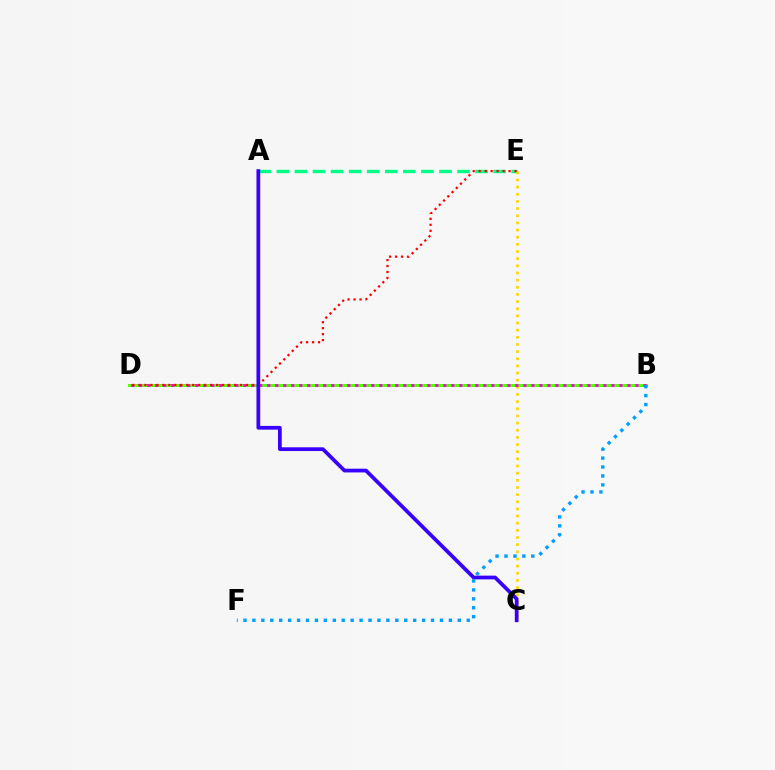{('A', 'E'): [{'color': '#00ff86', 'line_style': 'dashed', 'thickness': 2.45}], ('B', 'D'): [{'color': '#4fff00', 'line_style': 'solid', 'thickness': 2.12}, {'color': '#ff00ed', 'line_style': 'dotted', 'thickness': 2.17}], ('C', 'E'): [{'color': '#ffd500', 'line_style': 'dotted', 'thickness': 1.94}], ('D', 'E'): [{'color': '#ff0000', 'line_style': 'dotted', 'thickness': 1.62}], ('A', 'C'): [{'color': '#3700ff', 'line_style': 'solid', 'thickness': 2.69}], ('B', 'F'): [{'color': '#009eff', 'line_style': 'dotted', 'thickness': 2.43}]}